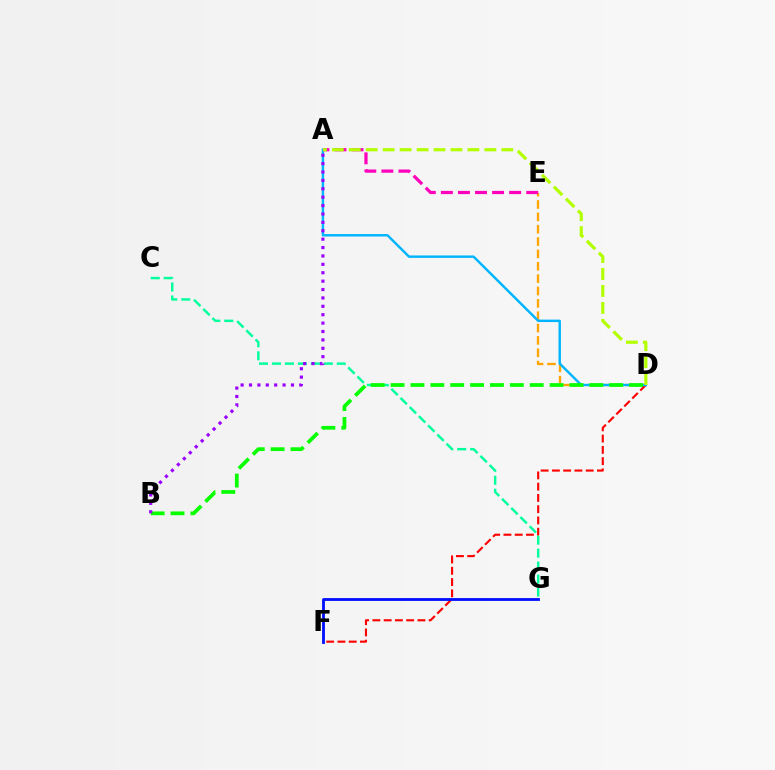{('D', 'E'): [{'color': '#ffa500', 'line_style': 'dashed', 'thickness': 1.68}], ('D', 'F'): [{'color': '#ff0000', 'line_style': 'dashed', 'thickness': 1.53}], ('C', 'G'): [{'color': '#00ff9d', 'line_style': 'dashed', 'thickness': 1.76}], ('A', 'D'): [{'color': '#00b5ff', 'line_style': 'solid', 'thickness': 1.75}, {'color': '#b3ff00', 'line_style': 'dashed', 'thickness': 2.3}], ('F', 'G'): [{'color': '#0010ff', 'line_style': 'solid', 'thickness': 2.03}], ('B', 'D'): [{'color': '#08ff00', 'line_style': 'dashed', 'thickness': 2.7}], ('A', 'E'): [{'color': '#ff00bd', 'line_style': 'dashed', 'thickness': 2.32}], ('A', 'B'): [{'color': '#9b00ff', 'line_style': 'dotted', 'thickness': 2.28}]}